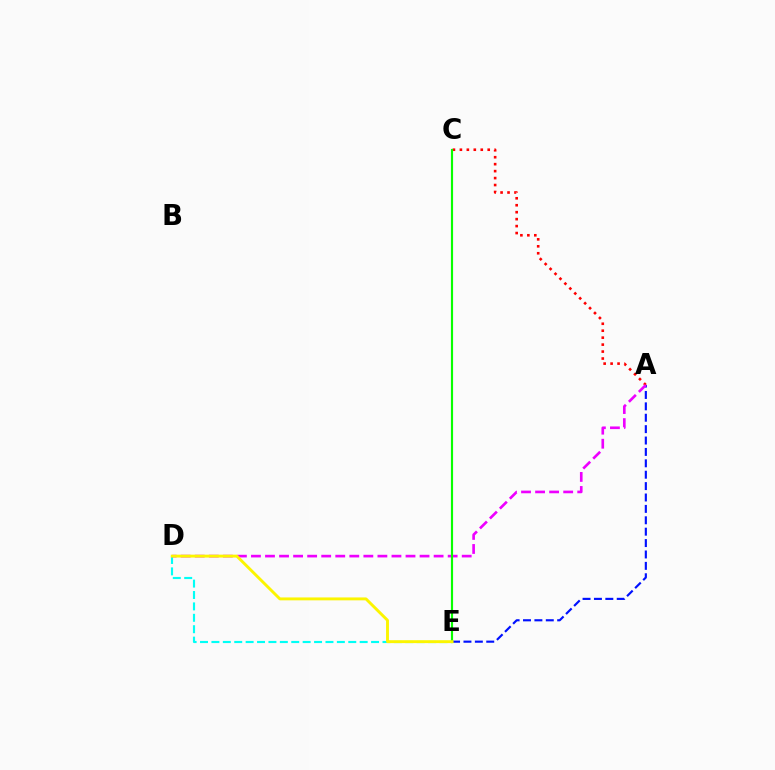{('A', 'C'): [{'color': '#ff0000', 'line_style': 'dotted', 'thickness': 1.89}], ('D', 'E'): [{'color': '#00fff6', 'line_style': 'dashed', 'thickness': 1.55}, {'color': '#fcf500', 'line_style': 'solid', 'thickness': 2.09}], ('A', 'E'): [{'color': '#0010ff', 'line_style': 'dashed', 'thickness': 1.55}], ('A', 'D'): [{'color': '#ee00ff', 'line_style': 'dashed', 'thickness': 1.91}], ('C', 'E'): [{'color': '#08ff00', 'line_style': 'solid', 'thickness': 1.55}]}